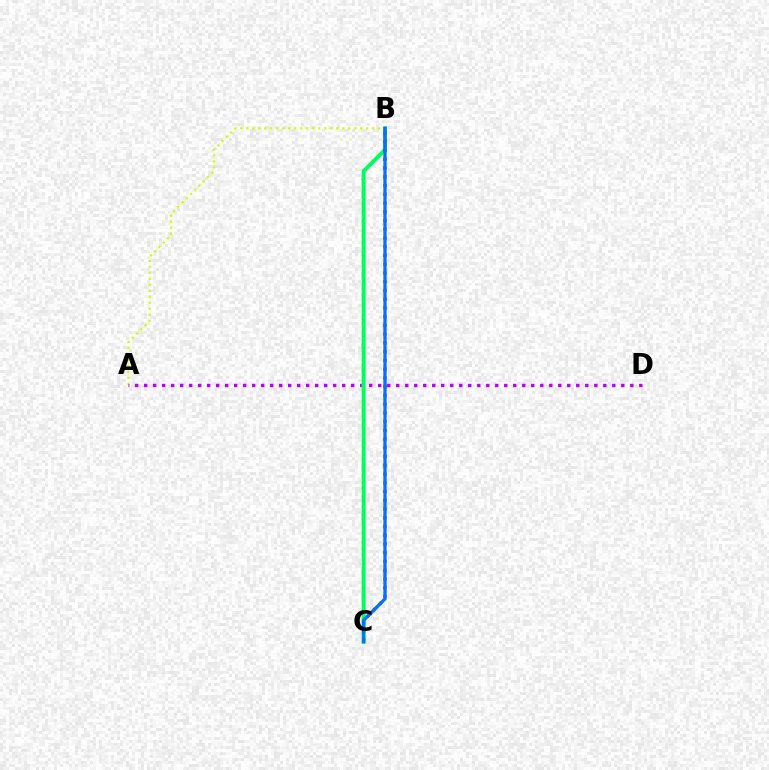{('A', 'B'): [{'color': '#d1ff00', 'line_style': 'dotted', 'thickness': 1.63}], ('A', 'D'): [{'color': '#b900ff', 'line_style': 'dotted', 'thickness': 2.45}], ('B', 'C'): [{'color': '#00ff5c', 'line_style': 'solid', 'thickness': 2.82}, {'color': '#ff0000', 'line_style': 'dotted', 'thickness': 2.38}, {'color': '#0074ff', 'line_style': 'solid', 'thickness': 2.39}]}